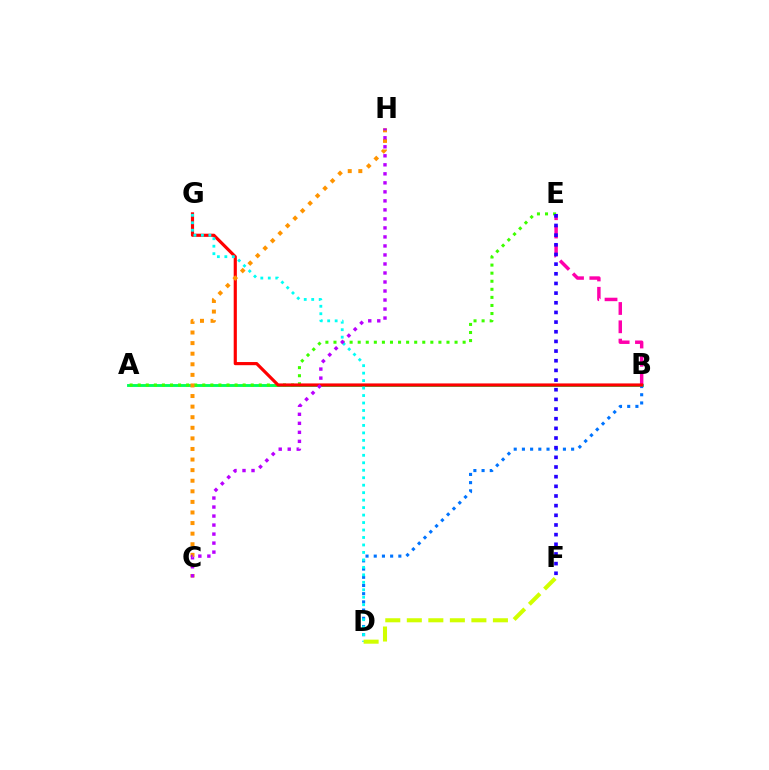{('A', 'B'): [{'color': '#00ff5c', 'line_style': 'solid', 'thickness': 2.06}], ('B', 'E'): [{'color': '#ff00ac', 'line_style': 'dashed', 'thickness': 2.49}], ('B', 'D'): [{'color': '#0074ff', 'line_style': 'dotted', 'thickness': 2.23}], ('A', 'E'): [{'color': '#3dff00', 'line_style': 'dotted', 'thickness': 2.19}], ('B', 'G'): [{'color': '#ff0000', 'line_style': 'solid', 'thickness': 2.27}], ('C', 'H'): [{'color': '#ff9400', 'line_style': 'dotted', 'thickness': 2.88}, {'color': '#b900ff', 'line_style': 'dotted', 'thickness': 2.45}], ('D', 'G'): [{'color': '#00fff6', 'line_style': 'dotted', 'thickness': 2.03}], ('D', 'F'): [{'color': '#d1ff00', 'line_style': 'dashed', 'thickness': 2.92}], ('E', 'F'): [{'color': '#2500ff', 'line_style': 'dotted', 'thickness': 2.62}]}